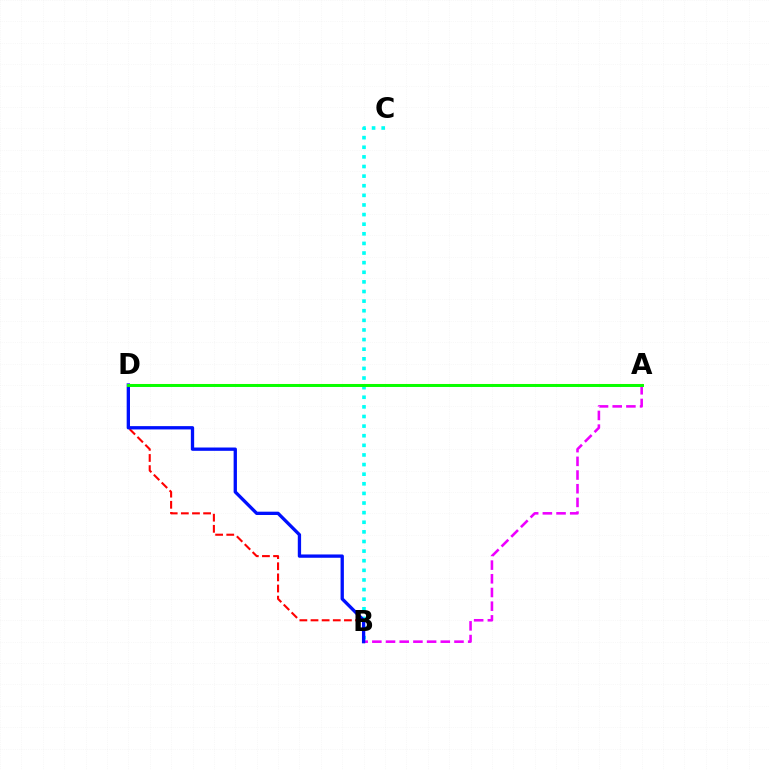{('A', 'B'): [{'color': '#ee00ff', 'line_style': 'dashed', 'thickness': 1.86}], ('B', 'D'): [{'color': '#ff0000', 'line_style': 'dashed', 'thickness': 1.51}, {'color': '#0010ff', 'line_style': 'solid', 'thickness': 2.38}], ('B', 'C'): [{'color': '#00fff6', 'line_style': 'dotted', 'thickness': 2.61}], ('A', 'D'): [{'color': '#fcf500', 'line_style': 'solid', 'thickness': 1.51}, {'color': '#08ff00', 'line_style': 'solid', 'thickness': 2.12}]}